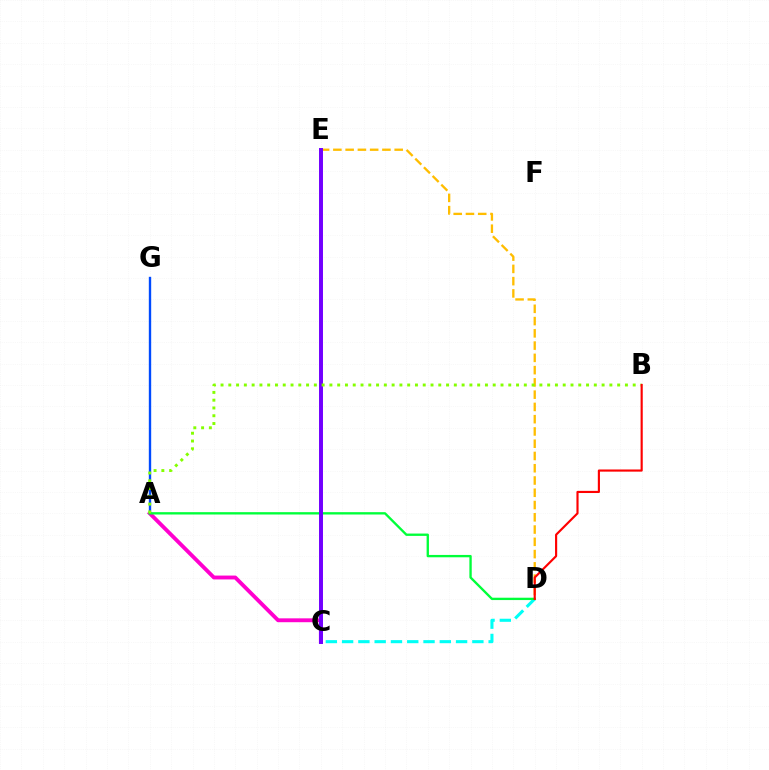{('A', 'C'): [{'color': '#ff00cf', 'line_style': 'solid', 'thickness': 2.78}], ('C', 'D'): [{'color': '#00fff6', 'line_style': 'dashed', 'thickness': 2.21}], ('A', 'G'): [{'color': '#004bff', 'line_style': 'solid', 'thickness': 1.7}], ('D', 'E'): [{'color': '#ffbd00', 'line_style': 'dashed', 'thickness': 1.67}], ('A', 'D'): [{'color': '#00ff39', 'line_style': 'solid', 'thickness': 1.69}], ('C', 'E'): [{'color': '#7200ff', 'line_style': 'solid', 'thickness': 2.85}], ('A', 'B'): [{'color': '#84ff00', 'line_style': 'dotted', 'thickness': 2.11}], ('B', 'D'): [{'color': '#ff0000', 'line_style': 'solid', 'thickness': 1.55}]}